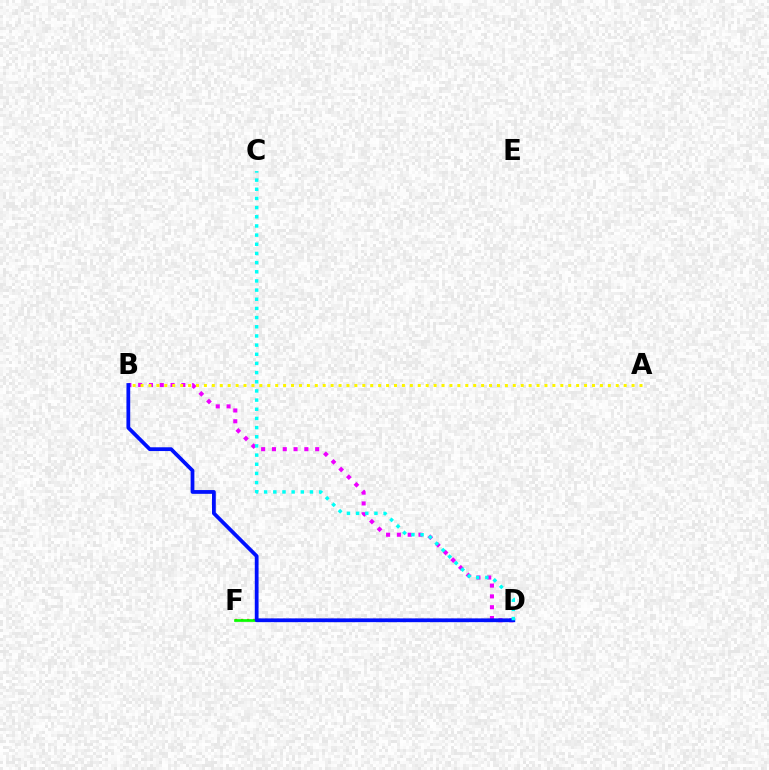{('D', 'F'): [{'color': '#ff0000', 'line_style': 'dotted', 'thickness': 1.63}, {'color': '#08ff00', 'line_style': 'solid', 'thickness': 1.93}], ('B', 'D'): [{'color': '#ee00ff', 'line_style': 'dotted', 'thickness': 2.94}, {'color': '#0010ff', 'line_style': 'solid', 'thickness': 2.71}], ('C', 'D'): [{'color': '#00fff6', 'line_style': 'dotted', 'thickness': 2.49}], ('A', 'B'): [{'color': '#fcf500', 'line_style': 'dotted', 'thickness': 2.15}]}